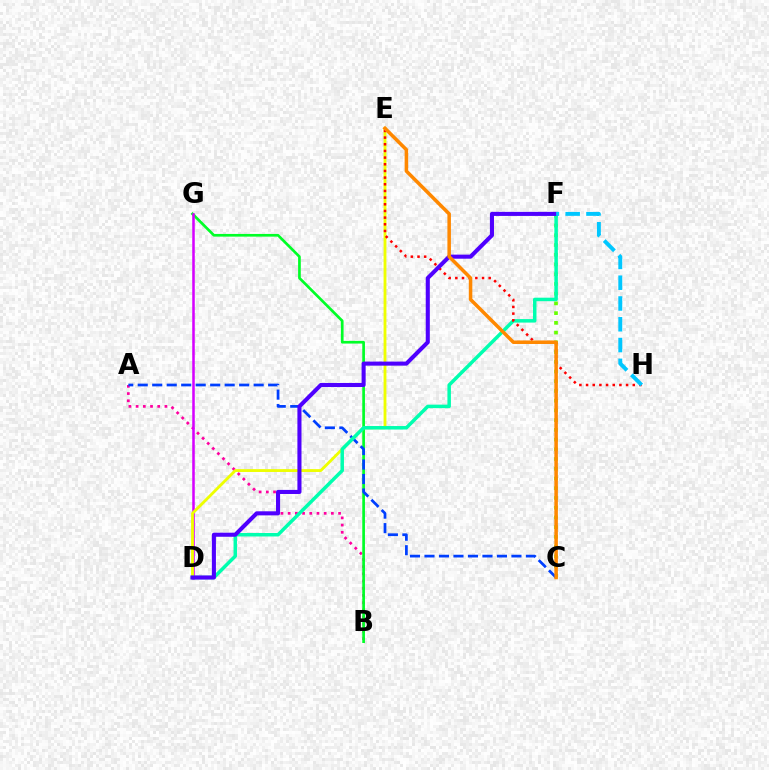{('A', 'B'): [{'color': '#ff00a0', 'line_style': 'dotted', 'thickness': 1.96}], ('B', 'G'): [{'color': '#00ff27', 'line_style': 'solid', 'thickness': 1.93}], ('D', 'G'): [{'color': '#d600ff', 'line_style': 'solid', 'thickness': 1.82}], ('C', 'F'): [{'color': '#66ff00', 'line_style': 'dotted', 'thickness': 2.64}], ('A', 'C'): [{'color': '#003fff', 'line_style': 'dashed', 'thickness': 1.97}], ('D', 'E'): [{'color': '#eeff00', 'line_style': 'solid', 'thickness': 2.04}], ('D', 'F'): [{'color': '#00ffaf', 'line_style': 'solid', 'thickness': 2.52}, {'color': '#4f00ff', 'line_style': 'solid', 'thickness': 2.93}], ('E', 'H'): [{'color': '#ff0000', 'line_style': 'dotted', 'thickness': 1.81}], ('F', 'H'): [{'color': '#00c7ff', 'line_style': 'dashed', 'thickness': 2.82}], ('C', 'E'): [{'color': '#ff8800', 'line_style': 'solid', 'thickness': 2.54}]}